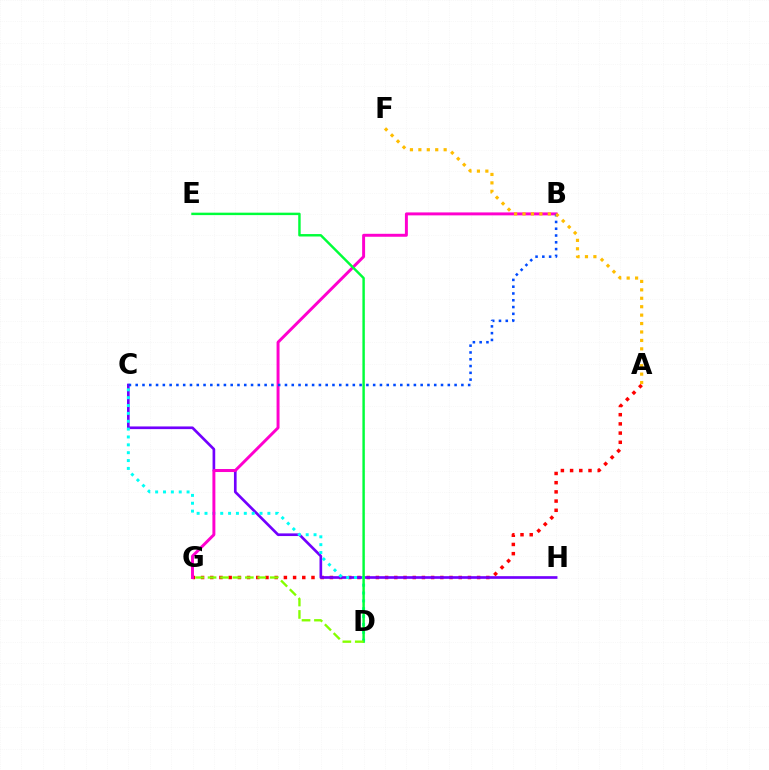{('A', 'G'): [{'color': '#ff0000', 'line_style': 'dotted', 'thickness': 2.5}], ('C', 'H'): [{'color': '#7200ff', 'line_style': 'solid', 'thickness': 1.92}], ('C', 'D'): [{'color': '#00fff6', 'line_style': 'dotted', 'thickness': 2.14}], ('B', 'G'): [{'color': '#ff00cf', 'line_style': 'solid', 'thickness': 2.12}], ('B', 'C'): [{'color': '#004bff', 'line_style': 'dotted', 'thickness': 1.84}], ('D', 'E'): [{'color': '#00ff39', 'line_style': 'solid', 'thickness': 1.76}], ('A', 'F'): [{'color': '#ffbd00', 'line_style': 'dotted', 'thickness': 2.29}], ('D', 'G'): [{'color': '#84ff00', 'line_style': 'dashed', 'thickness': 1.69}]}